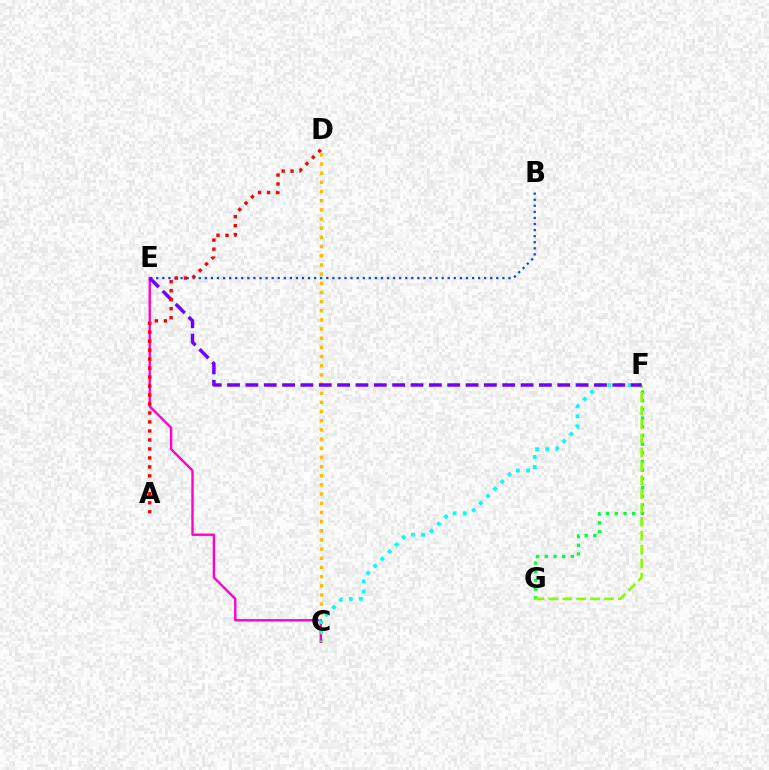{('F', 'G'): [{'color': '#00ff39', 'line_style': 'dotted', 'thickness': 2.36}, {'color': '#84ff00', 'line_style': 'dashed', 'thickness': 1.89}], ('C', 'D'): [{'color': '#ffbd00', 'line_style': 'dotted', 'thickness': 2.49}], ('C', 'E'): [{'color': '#ff00cf', 'line_style': 'solid', 'thickness': 1.71}], ('B', 'E'): [{'color': '#004bff', 'line_style': 'dotted', 'thickness': 1.65}], ('C', 'F'): [{'color': '#00fff6', 'line_style': 'dotted', 'thickness': 2.75}], ('E', 'F'): [{'color': '#7200ff', 'line_style': 'dashed', 'thickness': 2.49}], ('A', 'D'): [{'color': '#ff0000', 'line_style': 'dotted', 'thickness': 2.44}]}